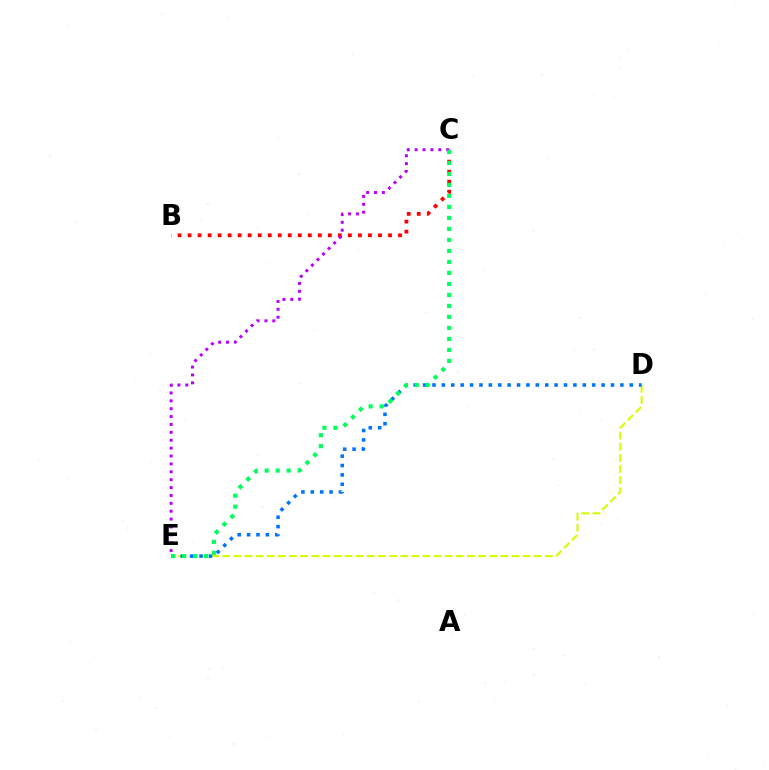{('D', 'E'): [{'color': '#d1ff00', 'line_style': 'dashed', 'thickness': 1.51}, {'color': '#0074ff', 'line_style': 'dotted', 'thickness': 2.55}], ('B', 'C'): [{'color': '#ff0000', 'line_style': 'dotted', 'thickness': 2.72}], ('C', 'E'): [{'color': '#b900ff', 'line_style': 'dotted', 'thickness': 2.14}, {'color': '#00ff5c', 'line_style': 'dotted', 'thickness': 2.99}]}